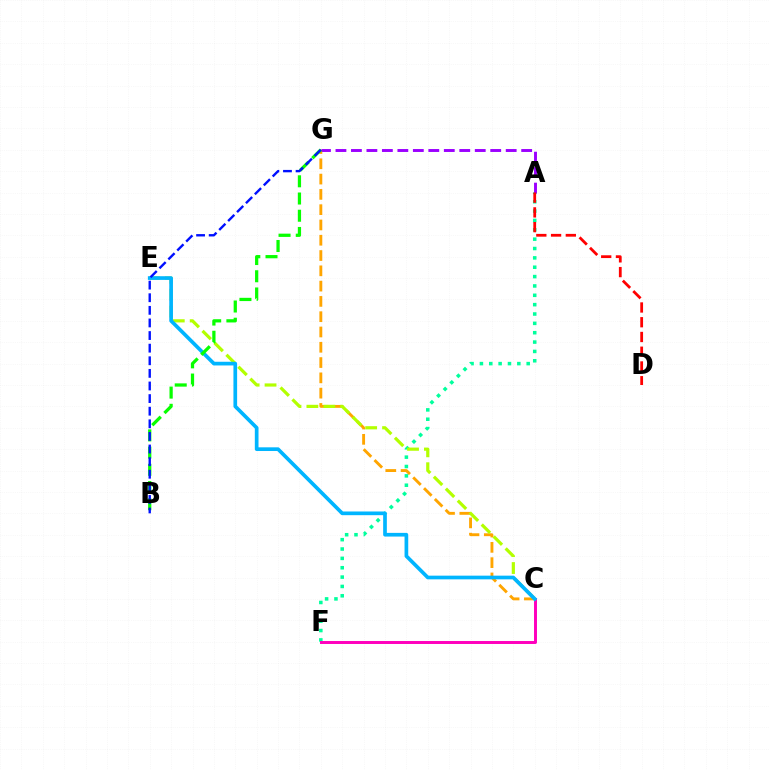{('C', 'G'): [{'color': '#ffa500', 'line_style': 'dashed', 'thickness': 2.08}], ('A', 'F'): [{'color': '#00ff9d', 'line_style': 'dotted', 'thickness': 2.54}], ('C', 'E'): [{'color': '#b3ff00', 'line_style': 'dashed', 'thickness': 2.3}, {'color': '#00b5ff', 'line_style': 'solid', 'thickness': 2.66}], ('C', 'F'): [{'color': '#ff00bd', 'line_style': 'solid', 'thickness': 2.13}], ('A', 'G'): [{'color': '#9b00ff', 'line_style': 'dashed', 'thickness': 2.1}], ('A', 'D'): [{'color': '#ff0000', 'line_style': 'dashed', 'thickness': 2.0}], ('B', 'G'): [{'color': '#08ff00', 'line_style': 'dashed', 'thickness': 2.34}, {'color': '#0010ff', 'line_style': 'dashed', 'thickness': 1.71}]}